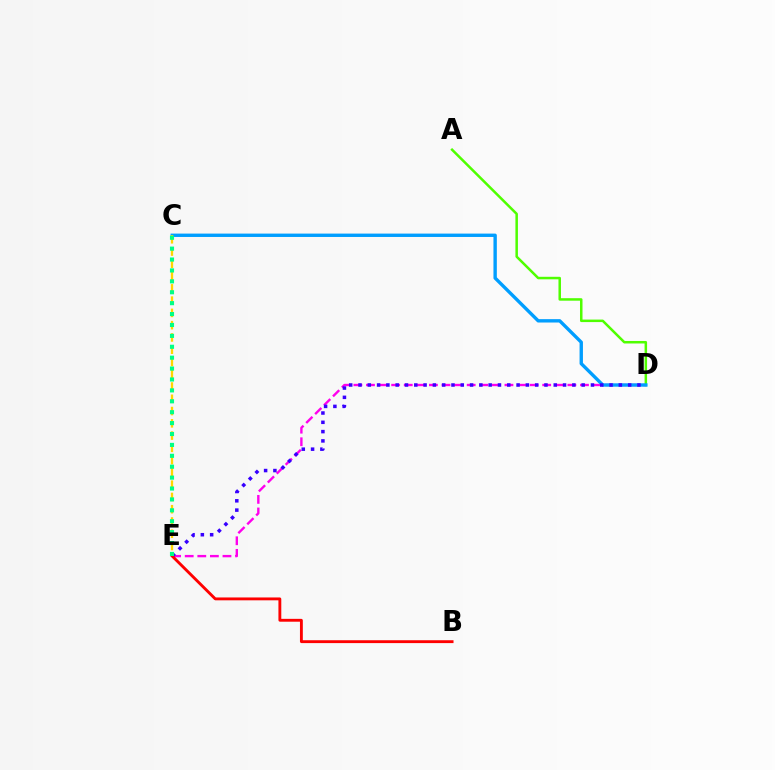{('D', 'E'): [{'color': '#ff00ed', 'line_style': 'dashed', 'thickness': 1.71}, {'color': '#3700ff', 'line_style': 'dotted', 'thickness': 2.53}], ('A', 'D'): [{'color': '#4fff00', 'line_style': 'solid', 'thickness': 1.8}], ('C', 'D'): [{'color': '#009eff', 'line_style': 'solid', 'thickness': 2.43}], ('C', 'E'): [{'color': '#ffd500', 'line_style': 'dashed', 'thickness': 1.67}, {'color': '#00ff86', 'line_style': 'dotted', 'thickness': 2.96}], ('B', 'E'): [{'color': '#ff0000', 'line_style': 'solid', 'thickness': 2.06}]}